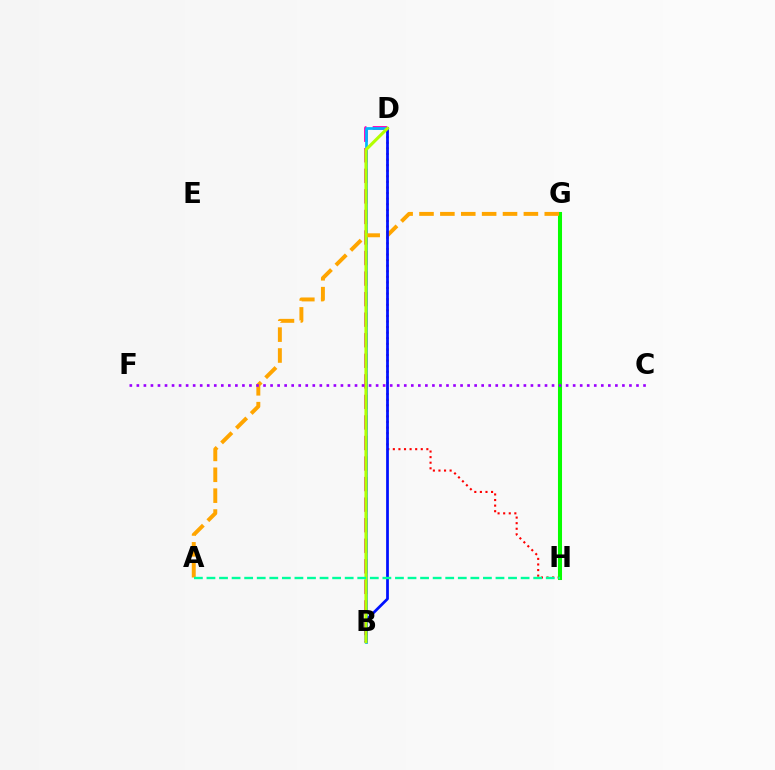{('B', 'D'): [{'color': '#ff00bd', 'line_style': 'dashed', 'thickness': 2.79}, {'color': '#00b5ff', 'line_style': 'solid', 'thickness': 1.97}, {'color': '#0010ff', 'line_style': 'solid', 'thickness': 1.98}, {'color': '#b3ff00', 'line_style': 'solid', 'thickness': 2.22}], ('D', 'H'): [{'color': '#ff0000', 'line_style': 'dotted', 'thickness': 1.52}], ('G', 'H'): [{'color': '#08ff00', 'line_style': 'solid', 'thickness': 2.92}], ('A', 'G'): [{'color': '#ffa500', 'line_style': 'dashed', 'thickness': 2.84}], ('C', 'F'): [{'color': '#9b00ff', 'line_style': 'dotted', 'thickness': 1.91}], ('A', 'H'): [{'color': '#00ff9d', 'line_style': 'dashed', 'thickness': 1.71}]}